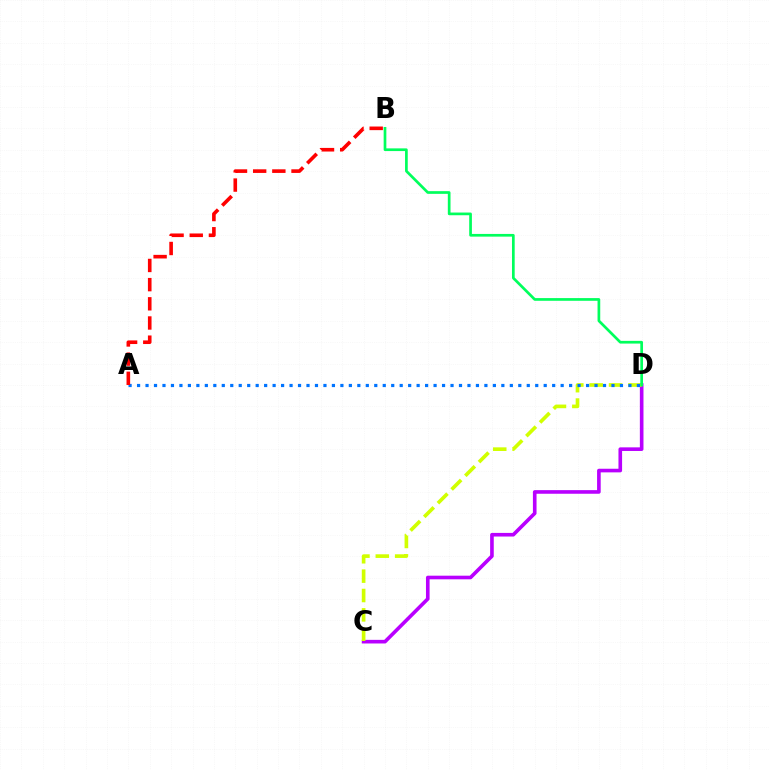{('C', 'D'): [{'color': '#b900ff', 'line_style': 'solid', 'thickness': 2.61}, {'color': '#d1ff00', 'line_style': 'dashed', 'thickness': 2.63}], ('A', 'D'): [{'color': '#0074ff', 'line_style': 'dotted', 'thickness': 2.3}], ('B', 'D'): [{'color': '#00ff5c', 'line_style': 'solid', 'thickness': 1.94}], ('A', 'B'): [{'color': '#ff0000', 'line_style': 'dashed', 'thickness': 2.61}]}